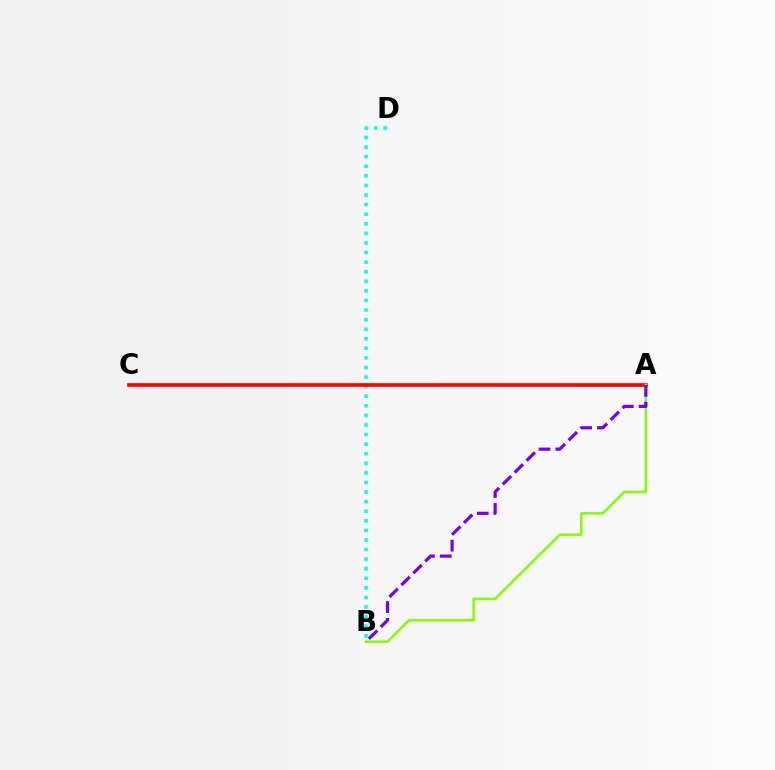{('B', 'D'): [{'color': '#00fff6', 'line_style': 'dotted', 'thickness': 2.6}], ('A', 'C'): [{'color': '#ff0000', 'line_style': 'solid', 'thickness': 2.62}], ('A', 'B'): [{'color': '#84ff00', 'line_style': 'solid', 'thickness': 1.82}, {'color': '#7200ff', 'line_style': 'dashed', 'thickness': 2.28}]}